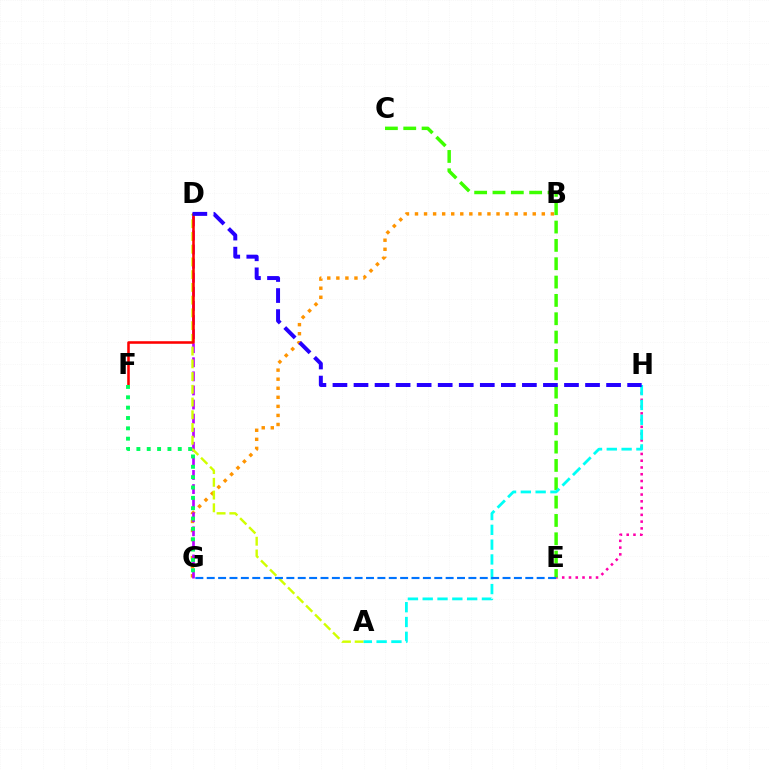{('B', 'G'): [{'color': '#ff9400', 'line_style': 'dotted', 'thickness': 2.46}], ('D', 'G'): [{'color': '#b900ff', 'line_style': 'dashed', 'thickness': 1.91}], ('E', 'H'): [{'color': '#ff00ac', 'line_style': 'dotted', 'thickness': 1.84}], ('C', 'E'): [{'color': '#3dff00', 'line_style': 'dashed', 'thickness': 2.49}], ('A', 'D'): [{'color': '#d1ff00', 'line_style': 'dashed', 'thickness': 1.73}], ('D', 'F'): [{'color': '#ff0000', 'line_style': 'solid', 'thickness': 1.84}], ('A', 'H'): [{'color': '#00fff6', 'line_style': 'dashed', 'thickness': 2.01}], ('F', 'G'): [{'color': '#00ff5c', 'line_style': 'dotted', 'thickness': 2.81}], ('E', 'G'): [{'color': '#0074ff', 'line_style': 'dashed', 'thickness': 1.55}], ('D', 'H'): [{'color': '#2500ff', 'line_style': 'dashed', 'thickness': 2.86}]}